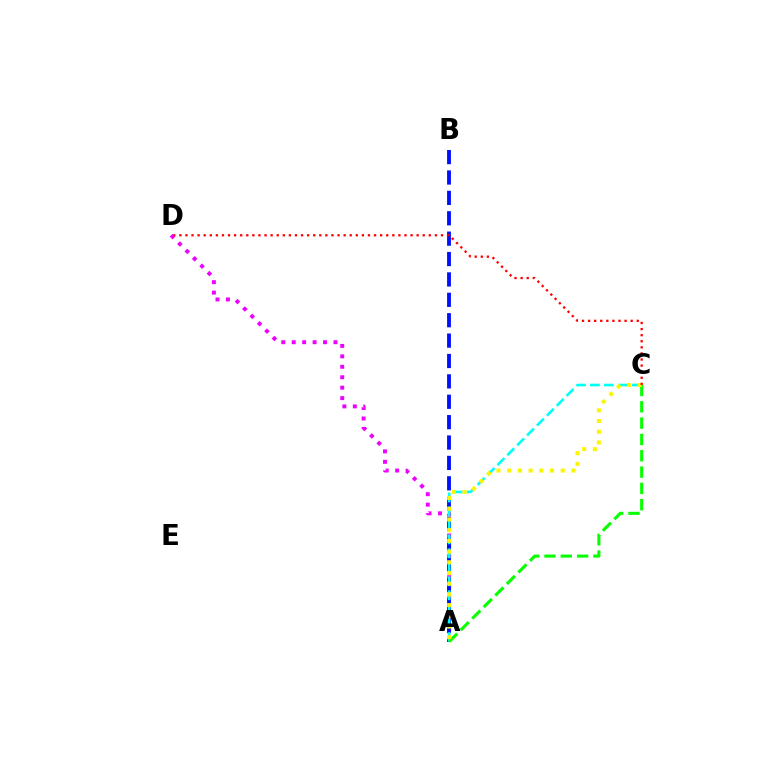{('A', 'D'): [{'color': '#ee00ff', 'line_style': 'dotted', 'thickness': 2.84}], ('A', 'B'): [{'color': '#0010ff', 'line_style': 'dashed', 'thickness': 2.77}], ('A', 'C'): [{'color': '#00fff6', 'line_style': 'dashed', 'thickness': 1.9}, {'color': '#08ff00', 'line_style': 'dashed', 'thickness': 2.22}, {'color': '#fcf500', 'line_style': 'dotted', 'thickness': 2.91}], ('C', 'D'): [{'color': '#ff0000', 'line_style': 'dotted', 'thickness': 1.65}]}